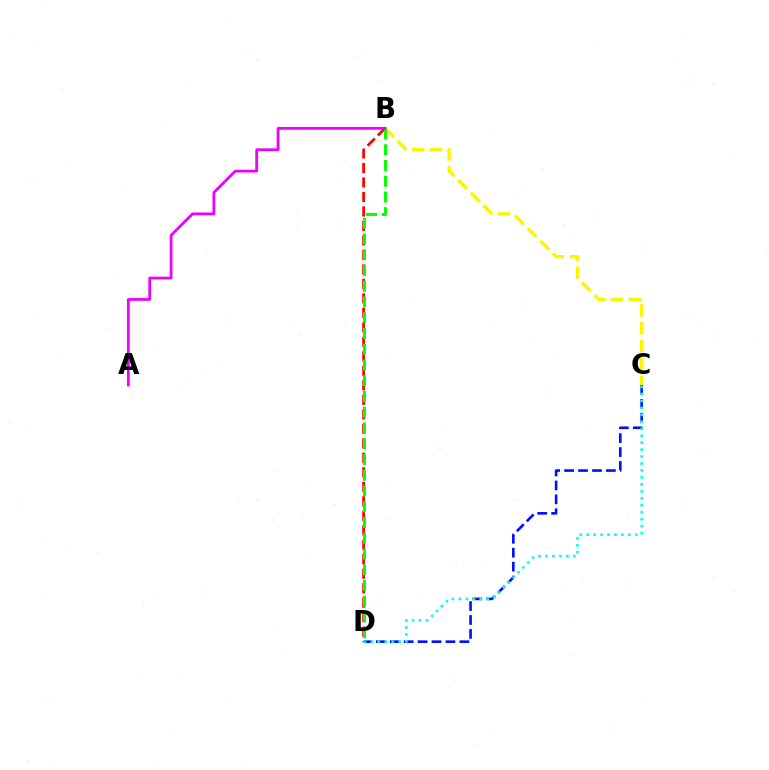{('C', 'D'): [{'color': '#0010ff', 'line_style': 'dashed', 'thickness': 1.89}, {'color': '#00fff6', 'line_style': 'dotted', 'thickness': 1.89}], ('B', 'D'): [{'color': '#ff0000', 'line_style': 'dashed', 'thickness': 1.97}, {'color': '#08ff00', 'line_style': 'dashed', 'thickness': 2.14}], ('B', 'C'): [{'color': '#fcf500', 'line_style': 'dashed', 'thickness': 2.43}], ('A', 'B'): [{'color': '#ee00ff', 'line_style': 'solid', 'thickness': 2.0}]}